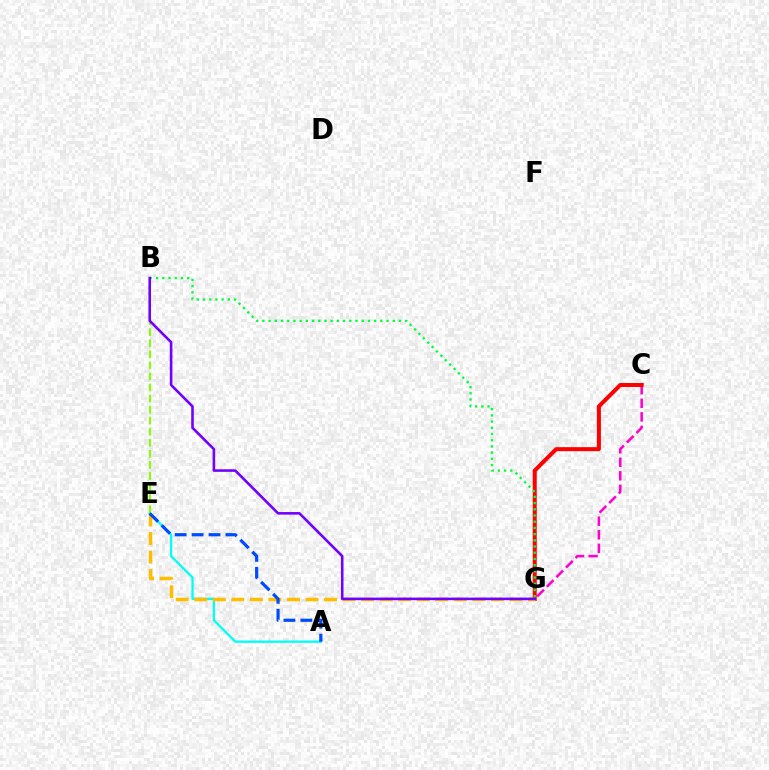{('C', 'G'): [{'color': '#ff00cf', 'line_style': 'dashed', 'thickness': 1.84}, {'color': '#ff0000', 'line_style': 'solid', 'thickness': 2.89}], ('A', 'E'): [{'color': '#00fff6', 'line_style': 'solid', 'thickness': 1.66}, {'color': '#004bff', 'line_style': 'dashed', 'thickness': 2.3}], ('E', 'G'): [{'color': '#ffbd00', 'line_style': 'dashed', 'thickness': 2.52}], ('B', 'G'): [{'color': '#00ff39', 'line_style': 'dotted', 'thickness': 1.69}, {'color': '#7200ff', 'line_style': 'solid', 'thickness': 1.86}], ('B', 'E'): [{'color': '#84ff00', 'line_style': 'dashed', 'thickness': 1.5}]}